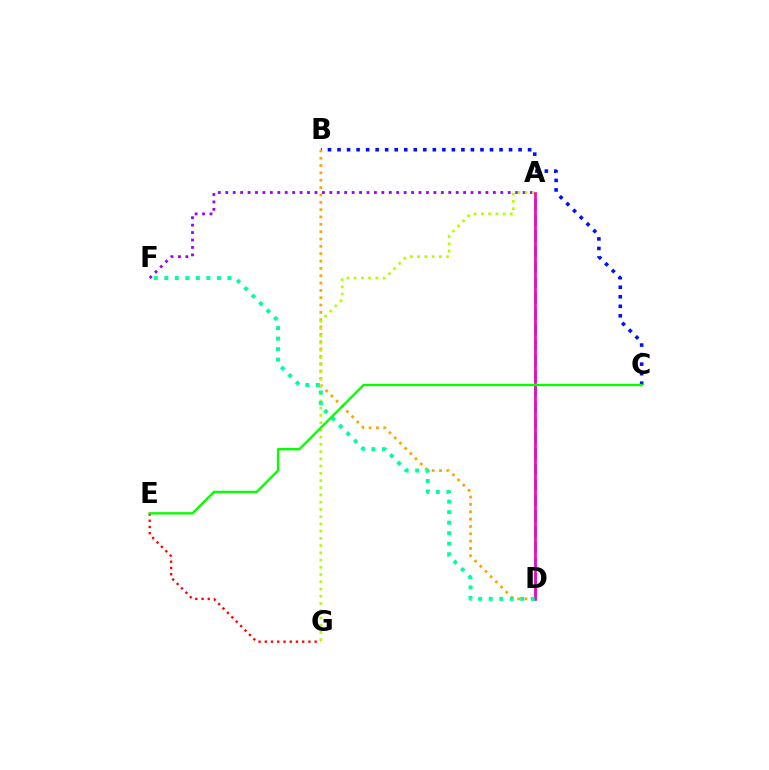{('B', 'C'): [{'color': '#0010ff', 'line_style': 'dotted', 'thickness': 2.59}], ('B', 'D'): [{'color': '#ffa500', 'line_style': 'dotted', 'thickness': 2.0}], ('A', 'F'): [{'color': '#9b00ff', 'line_style': 'dotted', 'thickness': 2.02}], ('A', 'G'): [{'color': '#b3ff00', 'line_style': 'dotted', 'thickness': 1.97}], ('A', 'D'): [{'color': '#00b5ff', 'line_style': 'dashed', 'thickness': 2.12}, {'color': '#ff00bd', 'line_style': 'solid', 'thickness': 1.95}], ('E', 'G'): [{'color': '#ff0000', 'line_style': 'dotted', 'thickness': 1.69}], ('D', 'F'): [{'color': '#00ff9d', 'line_style': 'dotted', 'thickness': 2.86}], ('C', 'E'): [{'color': '#08ff00', 'line_style': 'solid', 'thickness': 1.7}]}